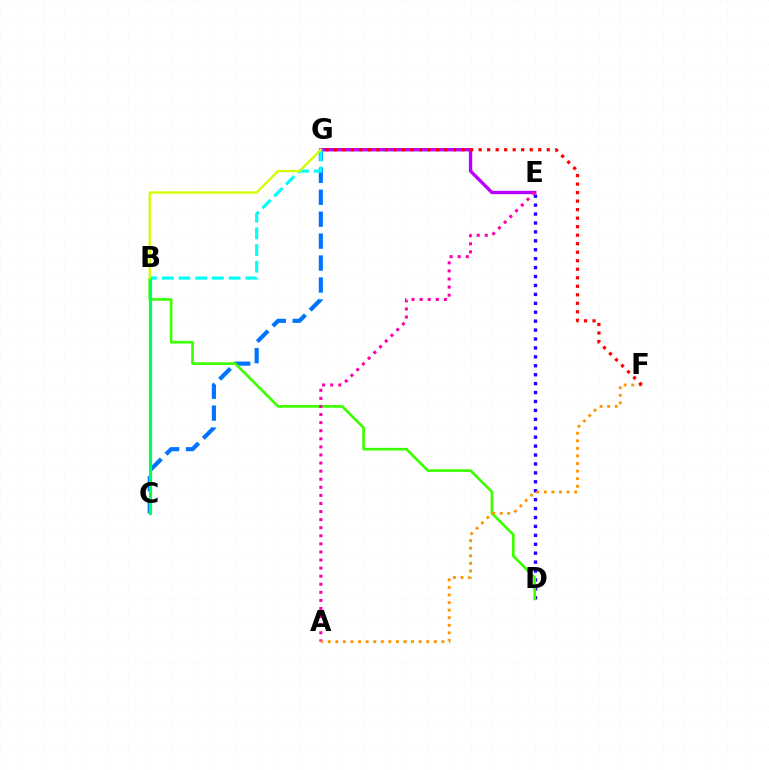{('C', 'G'): [{'color': '#0074ff', 'line_style': 'dashed', 'thickness': 2.98}], ('D', 'E'): [{'color': '#2500ff', 'line_style': 'dotted', 'thickness': 2.42}], ('E', 'G'): [{'color': '#b900ff', 'line_style': 'solid', 'thickness': 2.42}], ('B', 'D'): [{'color': '#3dff00', 'line_style': 'solid', 'thickness': 1.91}], ('A', 'E'): [{'color': '#ff00ac', 'line_style': 'dotted', 'thickness': 2.2}], ('B', 'G'): [{'color': '#00fff6', 'line_style': 'dashed', 'thickness': 2.27}, {'color': '#d1ff00', 'line_style': 'solid', 'thickness': 1.67}], ('A', 'F'): [{'color': '#ff9400', 'line_style': 'dotted', 'thickness': 2.06}], ('F', 'G'): [{'color': '#ff0000', 'line_style': 'dotted', 'thickness': 2.31}], ('B', 'C'): [{'color': '#00ff5c', 'line_style': 'solid', 'thickness': 2.27}]}